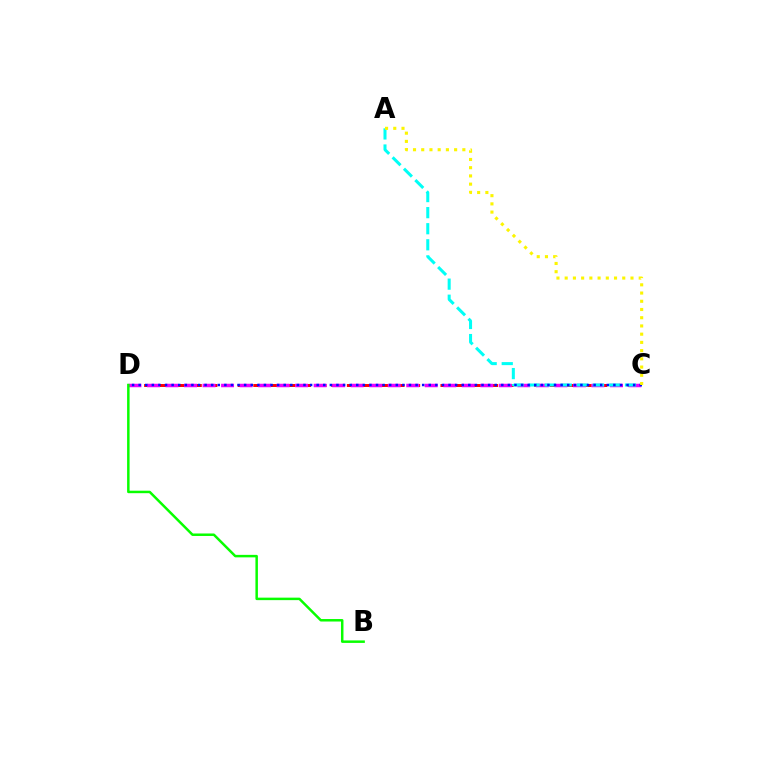{('C', 'D'): [{'color': '#ff0000', 'line_style': 'dashed', 'thickness': 2.12}, {'color': '#ee00ff', 'line_style': 'dashed', 'thickness': 2.52}, {'color': '#0010ff', 'line_style': 'dotted', 'thickness': 1.79}], ('A', 'C'): [{'color': '#00fff6', 'line_style': 'dashed', 'thickness': 2.18}, {'color': '#fcf500', 'line_style': 'dotted', 'thickness': 2.23}], ('B', 'D'): [{'color': '#08ff00', 'line_style': 'solid', 'thickness': 1.79}]}